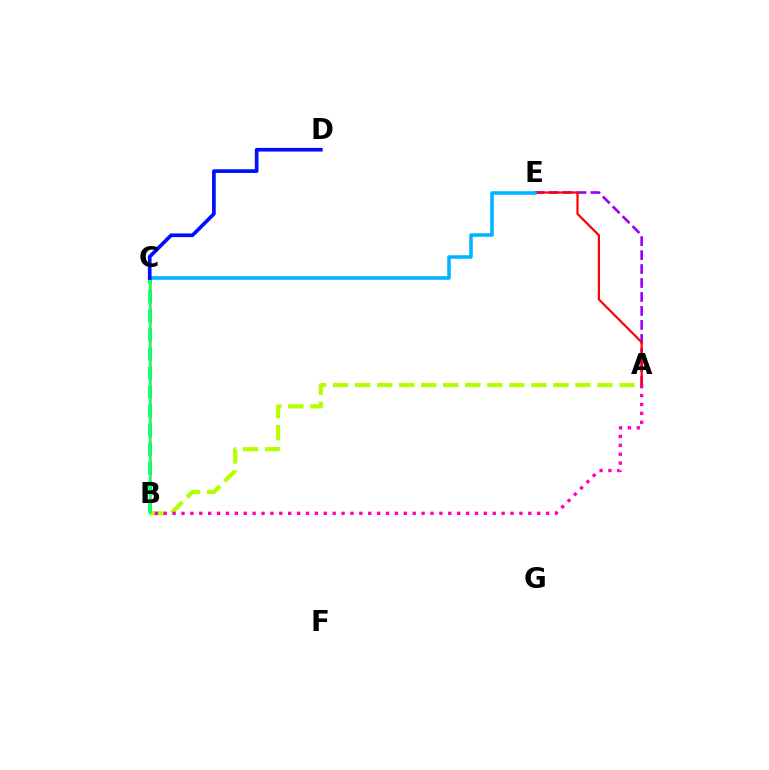{('A', 'E'): [{'color': '#9b00ff', 'line_style': 'dashed', 'thickness': 1.9}, {'color': '#ff0000', 'line_style': 'solid', 'thickness': 1.58}], ('B', 'C'): [{'color': '#ffa500', 'line_style': 'solid', 'thickness': 1.85}, {'color': '#08ff00', 'line_style': 'dashed', 'thickness': 2.59}, {'color': '#00ff9d', 'line_style': 'solid', 'thickness': 1.62}], ('A', 'B'): [{'color': '#b3ff00', 'line_style': 'dashed', 'thickness': 2.99}, {'color': '#ff00bd', 'line_style': 'dotted', 'thickness': 2.42}], ('C', 'E'): [{'color': '#00b5ff', 'line_style': 'solid', 'thickness': 2.56}], ('C', 'D'): [{'color': '#0010ff', 'line_style': 'solid', 'thickness': 2.65}]}